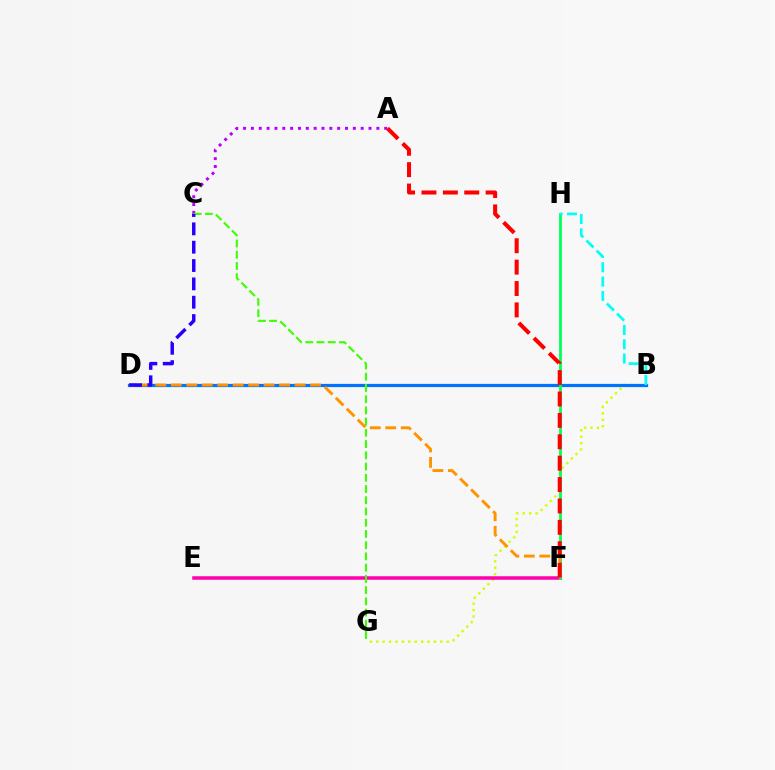{('A', 'C'): [{'color': '#b900ff', 'line_style': 'dotted', 'thickness': 2.13}], ('B', 'G'): [{'color': '#d1ff00', 'line_style': 'dotted', 'thickness': 1.74}], ('E', 'F'): [{'color': '#ff00ac', 'line_style': 'solid', 'thickness': 2.52}], ('B', 'D'): [{'color': '#0074ff', 'line_style': 'solid', 'thickness': 2.31}], ('F', 'H'): [{'color': '#00ff5c', 'line_style': 'solid', 'thickness': 2.0}], ('B', 'H'): [{'color': '#00fff6', 'line_style': 'dashed', 'thickness': 1.95}], ('D', 'F'): [{'color': '#ff9400', 'line_style': 'dashed', 'thickness': 2.1}], ('C', 'G'): [{'color': '#3dff00', 'line_style': 'dashed', 'thickness': 1.53}], ('C', 'D'): [{'color': '#2500ff', 'line_style': 'dashed', 'thickness': 2.49}], ('A', 'F'): [{'color': '#ff0000', 'line_style': 'dashed', 'thickness': 2.91}]}